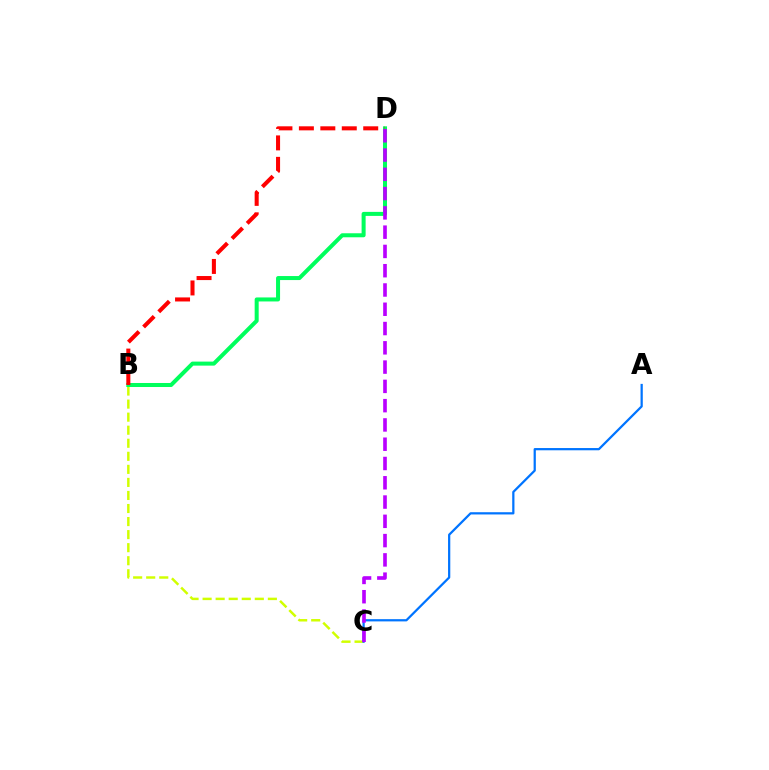{('B', 'C'): [{'color': '#d1ff00', 'line_style': 'dashed', 'thickness': 1.77}], ('B', 'D'): [{'color': '#00ff5c', 'line_style': 'solid', 'thickness': 2.89}, {'color': '#ff0000', 'line_style': 'dashed', 'thickness': 2.91}], ('A', 'C'): [{'color': '#0074ff', 'line_style': 'solid', 'thickness': 1.61}], ('C', 'D'): [{'color': '#b900ff', 'line_style': 'dashed', 'thickness': 2.62}]}